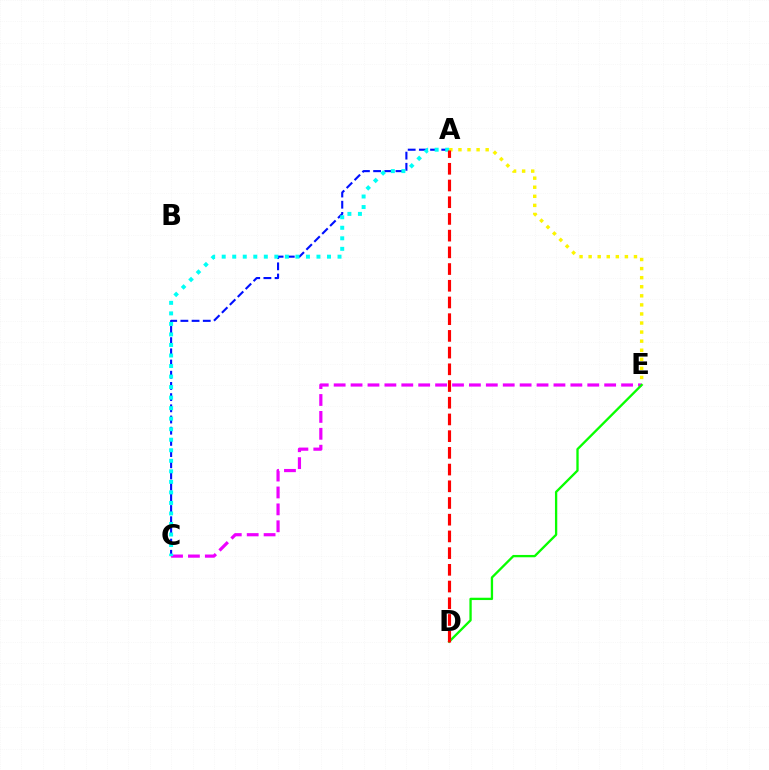{('A', 'C'): [{'color': '#0010ff', 'line_style': 'dashed', 'thickness': 1.52}, {'color': '#00fff6', 'line_style': 'dotted', 'thickness': 2.86}], ('A', 'E'): [{'color': '#fcf500', 'line_style': 'dotted', 'thickness': 2.46}], ('C', 'E'): [{'color': '#ee00ff', 'line_style': 'dashed', 'thickness': 2.3}], ('D', 'E'): [{'color': '#08ff00', 'line_style': 'solid', 'thickness': 1.67}], ('A', 'D'): [{'color': '#ff0000', 'line_style': 'dashed', 'thickness': 2.27}]}